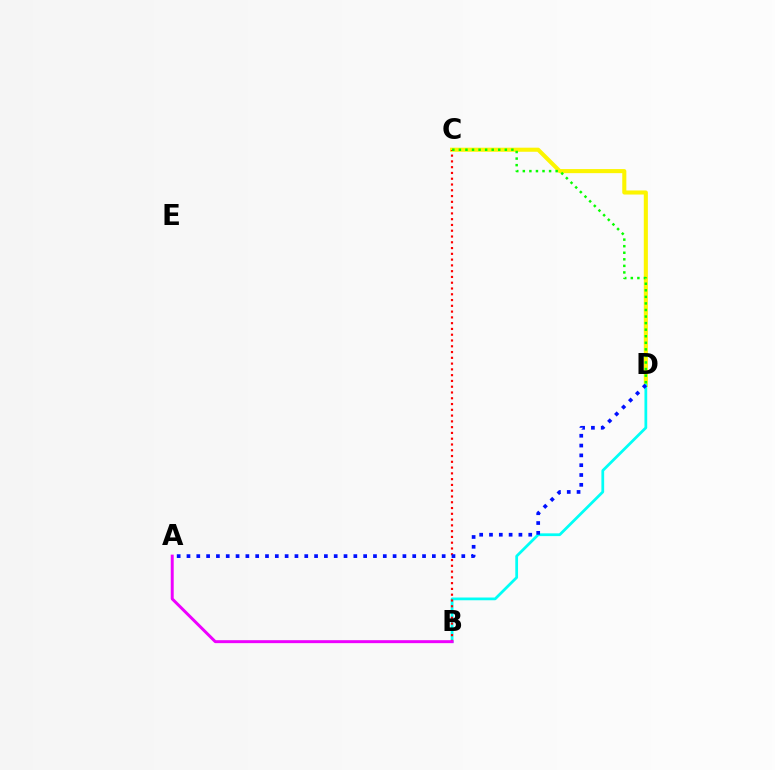{('C', 'D'): [{'color': '#fcf500', 'line_style': 'solid', 'thickness': 2.94}, {'color': '#08ff00', 'line_style': 'dotted', 'thickness': 1.78}], ('B', 'D'): [{'color': '#00fff6', 'line_style': 'solid', 'thickness': 1.98}], ('B', 'C'): [{'color': '#ff0000', 'line_style': 'dotted', 'thickness': 1.57}], ('A', 'D'): [{'color': '#0010ff', 'line_style': 'dotted', 'thickness': 2.67}], ('A', 'B'): [{'color': '#ee00ff', 'line_style': 'solid', 'thickness': 2.13}]}